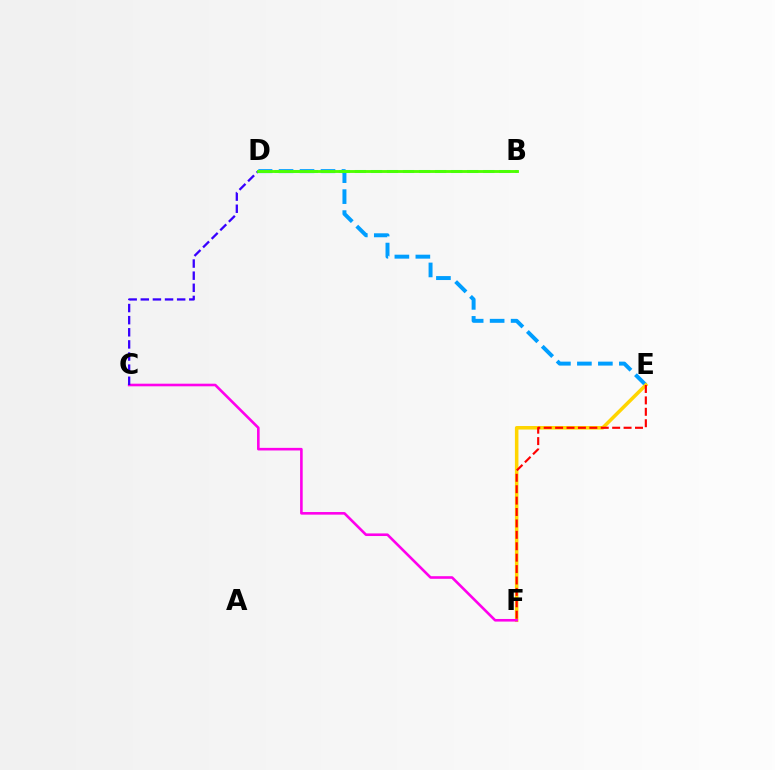{('D', 'E'): [{'color': '#009eff', 'line_style': 'dashed', 'thickness': 2.85}], ('B', 'D'): [{'color': '#00ff86', 'line_style': 'dashed', 'thickness': 2.18}, {'color': '#4fff00', 'line_style': 'solid', 'thickness': 2.06}], ('E', 'F'): [{'color': '#ffd500', 'line_style': 'solid', 'thickness': 2.55}, {'color': '#ff0000', 'line_style': 'dashed', 'thickness': 1.55}], ('C', 'F'): [{'color': '#ff00ed', 'line_style': 'solid', 'thickness': 1.88}], ('C', 'D'): [{'color': '#3700ff', 'line_style': 'dashed', 'thickness': 1.65}]}